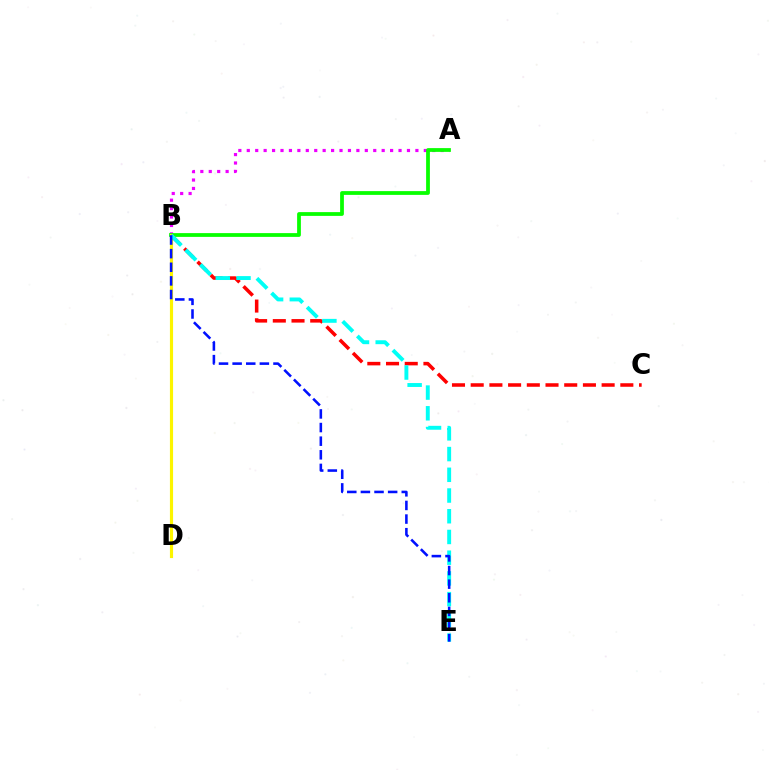{('A', 'B'): [{'color': '#ee00ff', 'line_style': 'dotted', 'thickness': 2.29}, {'color': '#08ff00', 'line_style': 'solid', 'thickness': 2.71}], ('B', 'D'): [{'color': '#fcf500', 'line_style': 'solid', 'thickness': 2.27}], ('B', 'C'): [{'color': '#ff0000', 'line_style': 'dashed', 'thickness': 2.54}], ('B', 'E'): [{'color': '#00fff6', 'line_style': 'dashed', 'thickness': 2.82}, {'color': '#0010ff', 'line_style': 'dashed', 'thickness': 1.85}]}